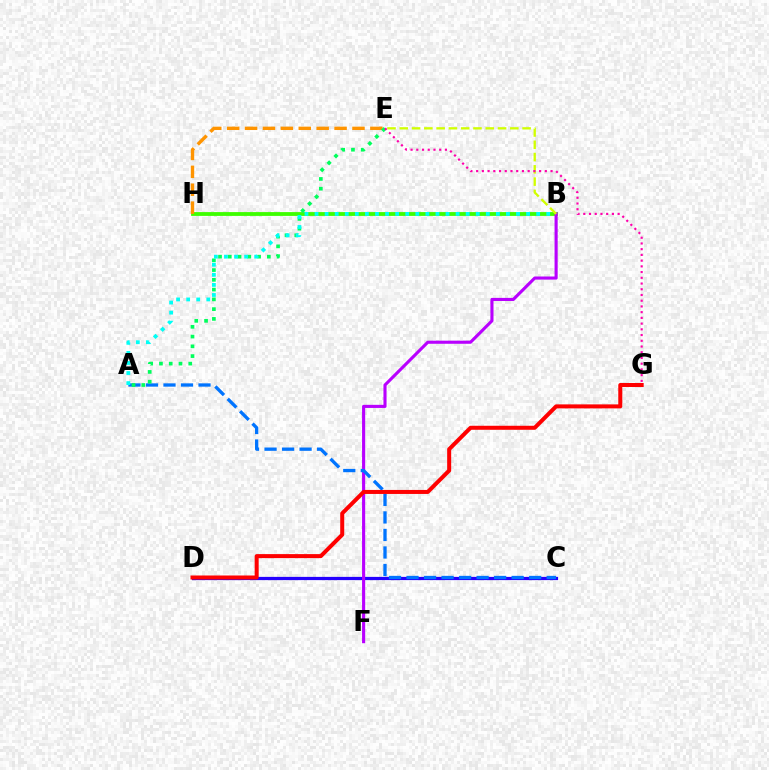{('C', 'D'): [{'color': '#2500ff', 'line_style': 'solid', 'thickness': 2.32}], ('B', 'H'): [{'color': '#3dff00', 'line_style': 'solid', 'thickness': 2.74}], ('E', 'H'): [{'color': '#ff9400', 'line_style': 'dashed', 'thickness': 2.43}], ('B', 'F'): [{'color': '#b900ff', 'line_style': 'solid', 'thickness': 2.24}], ('A', 'C'): [{'color': '#0074ff', 'line_style': 'dashed', 'thickness': 2.38}], ('B', 'E'): [{'color': '#d1ff00', 'line_style': 'dashed', 'thickness': 1.67}], ('A', 'E'): [{'color': '#00ff5c', 'line_style': 'dotted', 'thickness': 2.65}], ('D', 'G'): [{'color': '#ff0000', 'line_style': 'solid', 'thickness': 2.89}], ('A', 'B'): [{'color': '#00fff6', 'line_style': 'dotted', 'thickness': 2.74}], ('E', 'G'): [{'color': '#ff00ac', 'line_style': 'dotted', 'thickness': 1.56}]}